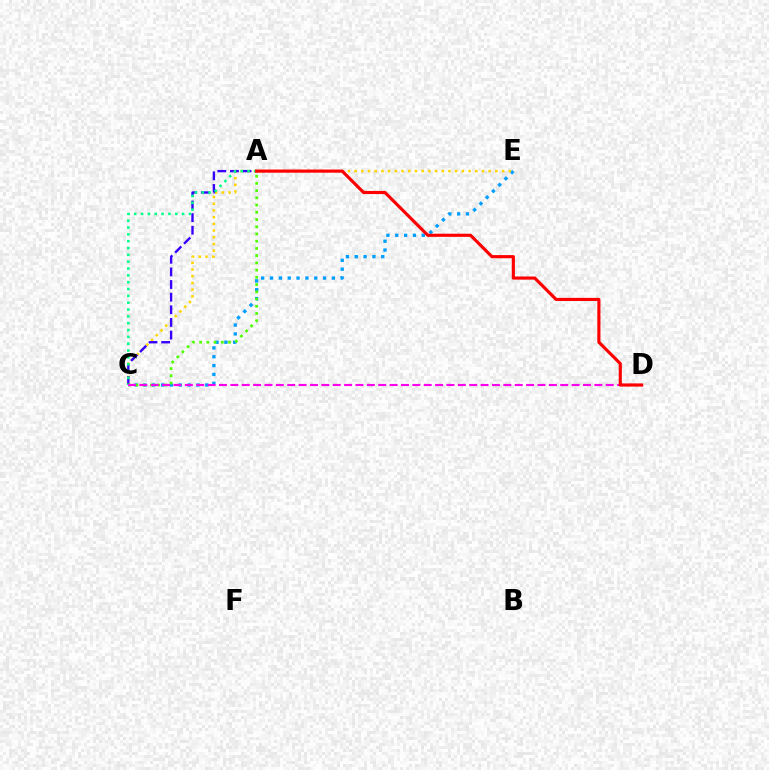{('C', 'E'): [{'color': '#009eff', 'line_style': 'dotted', 'thickness': 2.4}, {'color': '#ffd500', 'line_style': 'dotted', 'thickness': 1.82}], ('A', 'C'): [{'color': '#3700ff', 'line_style': 'dashed', 'thickness': 1.72}, {'color': '#00ff86', 'line_style': 'dotted', 'thickness': 1.86}, {'color': '#4fff00', 'line_style': 'dotted', 'thickness': 1.96}], ('C', 'D'): [{'color': '#ff00ed', 'line_style': 'dashed', 'thickness': 1.55}], ('A', 'D'): [{'color': '#ff0000', 'line_style': 'solid', 'thickness': 2.27}]}